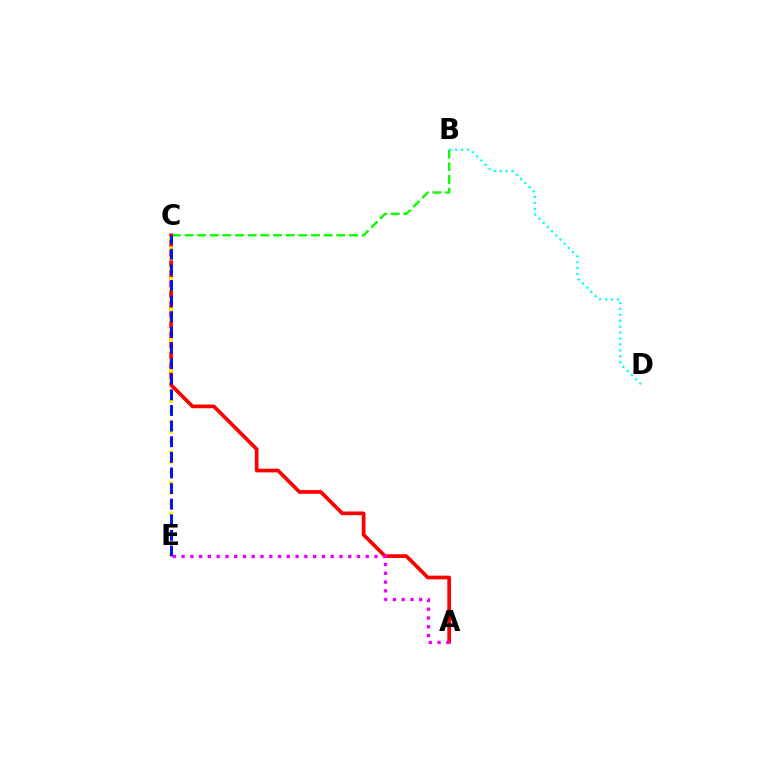{('B', 'C'): [{'color': '#08ff00', 'line_style': 'dashed', 'thickness': 1.72}], ('A', 'C'): [{'color': '#ff0000', 'line_style': 'solid', 'thickness': 2.66}], ('A', 'E'): [{'color': '#ee00ff', 'line_style': 'dotted', 'thickness': 2.38}], ('C', 'E'): [{'color': '#fcf500', 'line_style': 'dotted', 'thickness': 2.77}, {'color': '#0010ff', 'line_style': 'dashed', 'thickness': 2.12}], ('B', 'D'): [{'color': '#00fff6', 'line_style': 'dotted', 'thickness': 1.61}]}